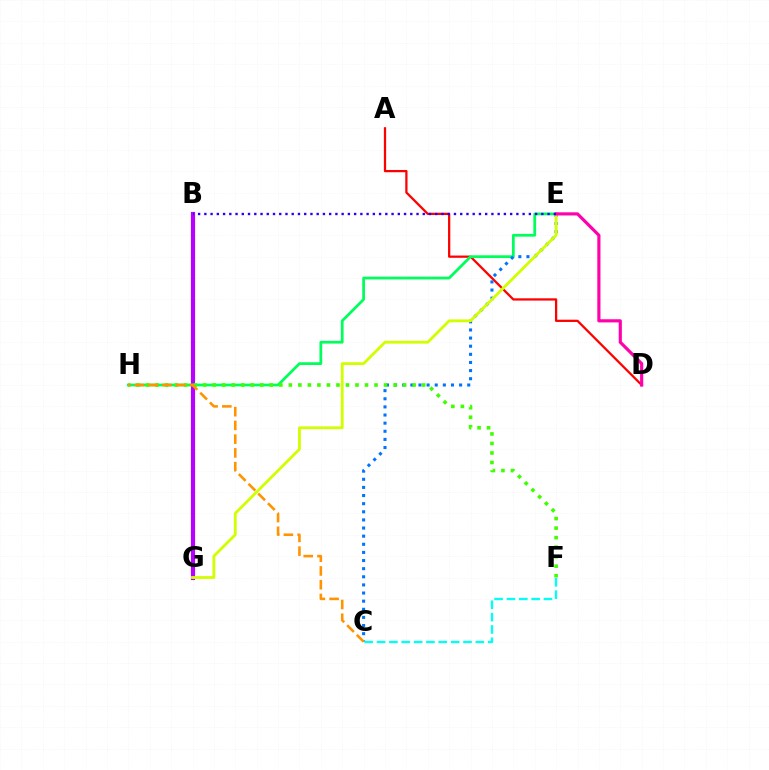{('A', 'D'): [{'color': '#ff0000', 'line_style': 'solid', 'thickness': 1.63}], ('B', 'G'): [{'color': '#b900ff', 'line_style': 'solid', 'thickness': 2.99}], ('E', 'H'): [{'color': '#00ff5c', 'line_style': 'solid', 'thickness': 1.99}], ('C', 'E'): [{'color': '#0074ff', 'line_style': 'dotted', 'thickness': 2.21}], ('E', 'G'): [{'color': '#d1ff00', 'line_style': 'solid', 'thickness': 2.03}], ('D', 'E'): [{'color': '#ff00ac', 'line_style': 'solid', 'thickness': 2.27}], ('C', 'F'): [{'color': '#00fff6', 'line_style': 'dashed', 'thickness': 1.68}], ('B', 'E'): [{'color': '#2500ff', 'line_style': 'dotted', 'thickness': 1.7}], ('F', 'H'): [{'color': '#3dff00', 'line_style': 'dotted', 'thickness': 2.59}], ('C', 'H'): [{'color': '#ff9400', 'line_style': 'dashed', 'thickness': 1.87}]}